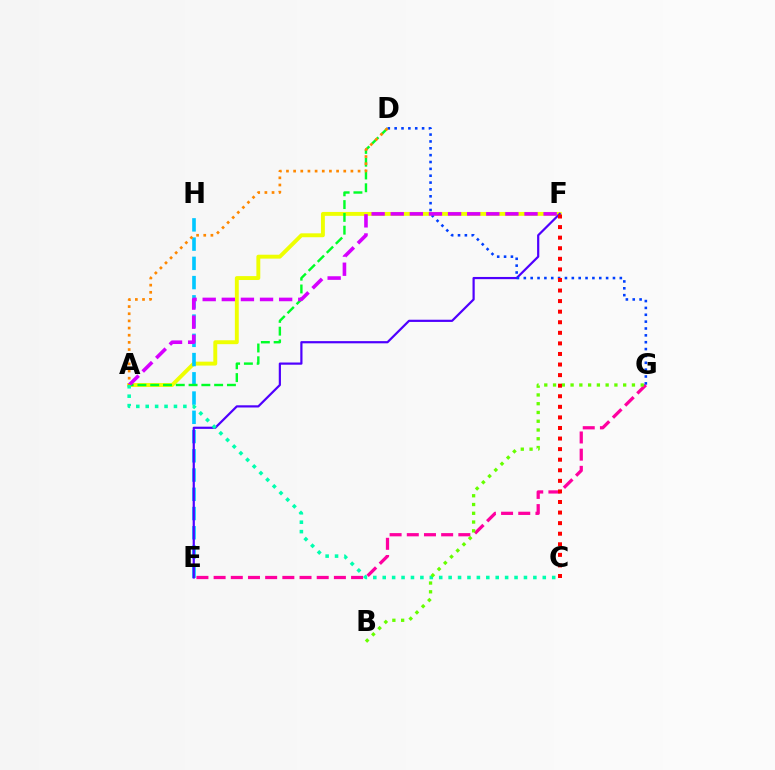{('A', 'F'): [{'color': '#eeff00', 'line_style': 'solid', 'thickness': 2.81}, {'color': '#d600ff', 'line_style': 'dashed', 'thickness': 2.6}], ('E', 'G'): [{'color': '#ff00a0', 'line_style': 'dashed', 'thickness': 2.33}], ('E', 'H'): [{'color': '#00c7ff', 'line_style': 'dashed', 'thickness': 2.61}], ('E', 'F'): [{'color': '#4f00ff', 'line_style': 'solid', 'thickness': 1.59}], ('A', 'D'): [{'color': '#00ff27', 'line_style': 'dashed', 'thickness': 1.74}, {'color': '#ff8800', 'line_style': 'dotted', 'thickness': 1.95}], ('D', 'G'): [{'color': '#003fff', 'line_style': 'dotted', 'thickness': 1.86}], ('A', 'C'): [{'color': '#00ffaf', 'line_style': 'dotted', 'thickness': 2.56}], ('B', 'G'): [{'color': '#66ff00', 'line_style': 'dotted', 'thickness': 2.38}], ('C', 'F'): [{'color': '#ff0000', 'line_style': 'dotted', 'thickness': 2.87}]}